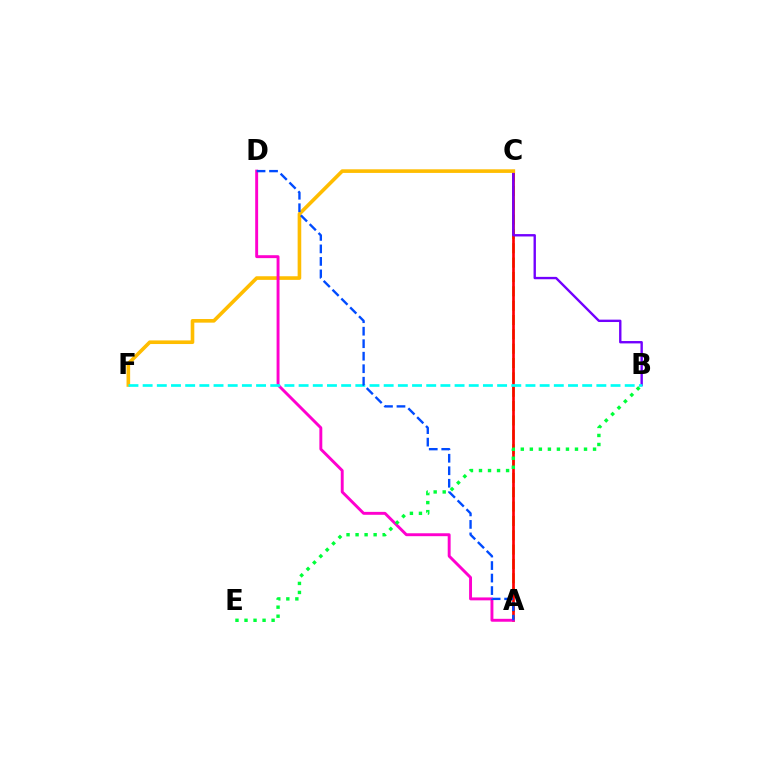{('A', 'C'): [{'color': '#84ff00', 'line_style': 'dashed', 'thickness': 1.95}, {'color': '#ff0000', 'line_style': 'solid', 'thickness': 1.93}], ('B', 'C'): [{'color': '#7200ff', 'line_style': 'solid', 'thickness': 1.71}], ('C', 'F'): [{'color': '#ffbd00', 'line_style': 'solid', 'thickness': 2.61}], ('A', 'D'): [{'color': '#ff00cf', 'line_style': 'solid', 'thickness': 2.1}, {'color': '#004bff', 'line_style': 'dashed', 'thickness': 1.7}], ('B', 'E'): [{'color': '#00ff39', 'line_style': 'dotted', 'thickness': 2.45}], ('B', 'F'): [{'color': '#00fff6', 'line_style': 'dashed', 'thickness': 1.93}]}